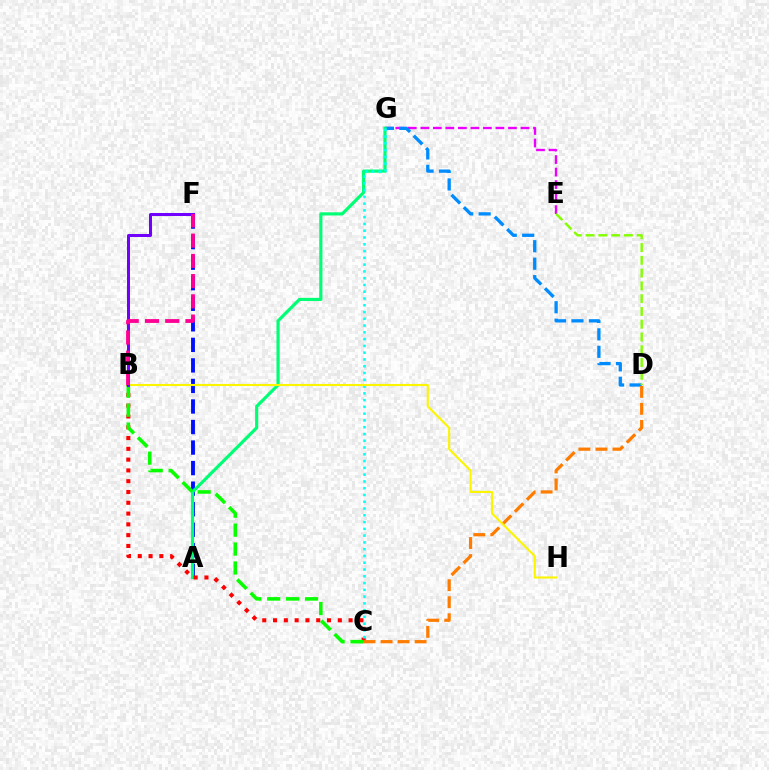{('A', 'F'): [{'color': '#0010ff', 'line_style': 'dashed', 'thickness': 2.79}], ('E', 'G'): [{'color': '#ee00ff', 'line_style': 'dashed', 'thickness': 1.7}], ('D', 'G'): [{'color': '#008cff', 'line_style': 'dashed', 'thickness': 2.37}], ('A', 'G'): [{'color': '#00ff74', 'line_style': 'solid', 'thickness': 2.28}], ('B', 'C'): [{'color': '#ff0000', 'line_style': 'dotted', 'thickness': 2.93}, {'color': '#08ff00', 'line_style': 'dashed', 'thickness': 2.57}], ('C', 'G'): [{'color': '#00fff6', 'line_style': 'dotted', 'thickness': 1.84}], ('C', 'D'): [{'color': '#ff7c00', 'line_style': 'dashed', 'thickness': 2.31}], ('D', 'E'): [{'color': '#84ff00', 'line_style': 'dashed', 'thickness': 1.74}], ('B', 'H'): [{'color': '#fcf500', 'line_style': 'solid', 'thickness': 1.52}], ('B', 'F'): [{'color': '#7200ff', 'line_style': 'solid', 'thickness': 2.17}, {'color': '#ff0094', 'line_style': 'dashed', 'thickness': 2.75}]}